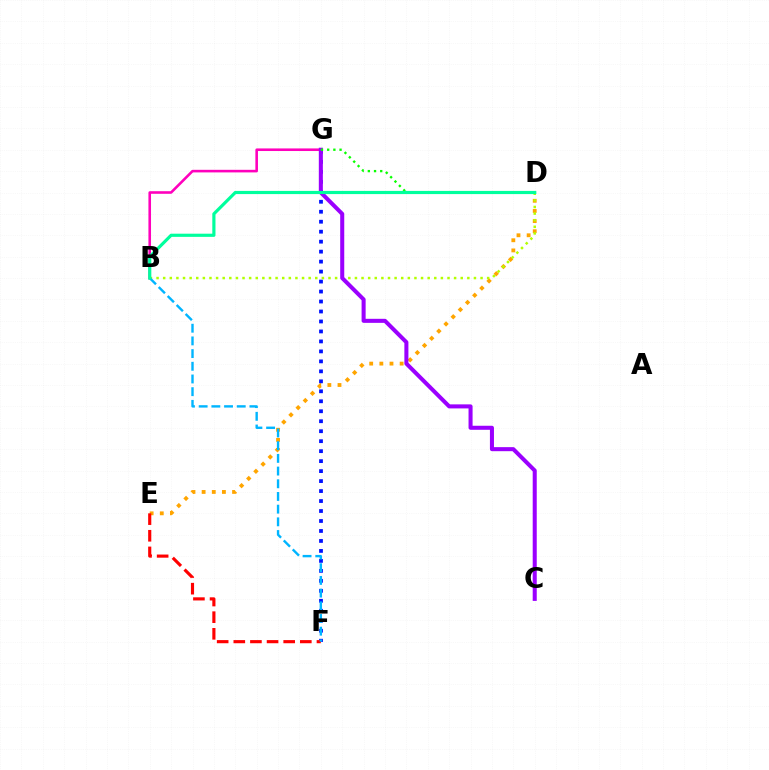{('D', 'E'): [{'color': '#ffa500', 'line_style': 'dotted', 'thickness': 2.76}], ('B', 'G'): [{'color': '#ff00bd', 'line_style': 'solid', 'thickness': 1.87}], ('F', 'G'): [{'color': '#0010ff', 'line_style': 'dotted', 'thickness': 2.71}], ('B', 'D'): [{'color': '#b3ff00', 'line_style': 'dotted', 'thickness': 1.8}, {'color': '#00ff9d', 'line_style': 'solid', 'thickness': 2.28}], ('E', 'F'): [{'color': '#ff0000', 'line_style': 'dashed', 'thickness': 2.26}], ('B', 'F'): [{'color': '#00b5ff', 'line_style': 'dashed', 'thickness': 1.72}], ('C', 'G'): [{'color': '#9b00ff', 'line_style': 'solid', 'thickness': 2.91}], ('D', 'G'): [{'color': '#08ff00', 'line_style': 'dotted', 'thickness': 1.68}]}